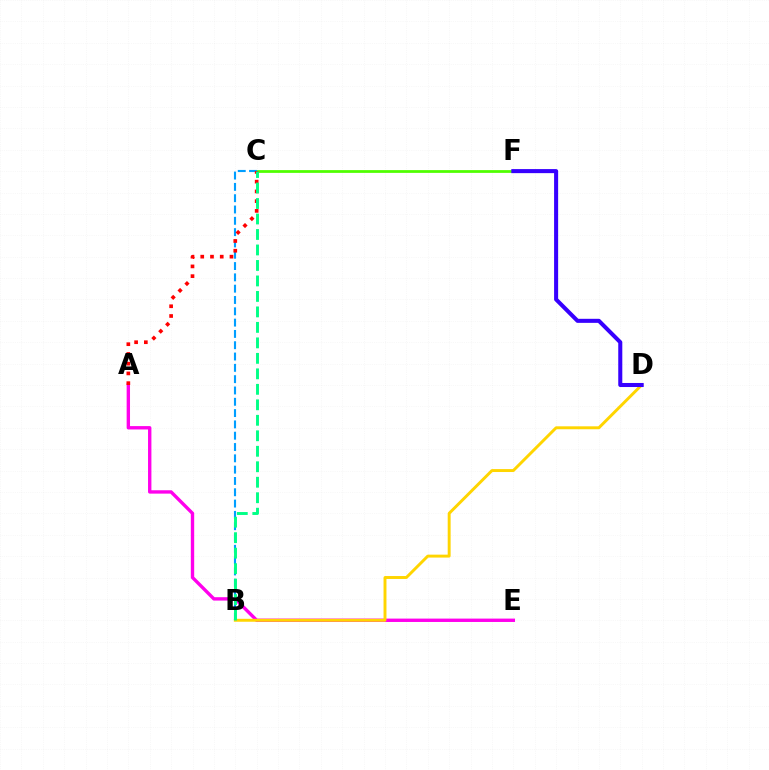{('A', 'E'): [{'color': '#ff00ed', 'line_style': 'solid', 'thickness': 2.43}], ('C', 'F'): [{'color': '#4fff00', 'line_style': 'solid', 'thickness': 1.99}], ('B', 'D'): [{'color': '#ffd500', 'line_style': 'solid', 'thickness': 2.11}], ('B', 'C'): [{'color': '#009eff', 'line_style': 'dashed', 'thickness': 1.54}, {'color': '#00ff86', 'line_style': 'dashed', 'thickness': 2.1}], ('A', 'C'): [{'color': '#ff0000', 'line_style': 'dotted', 'thickness': 2.65}], ('D', 'F'): [{'color': '#3700ff', 'line_style': 'solid', 'thickness': 2.92}]}